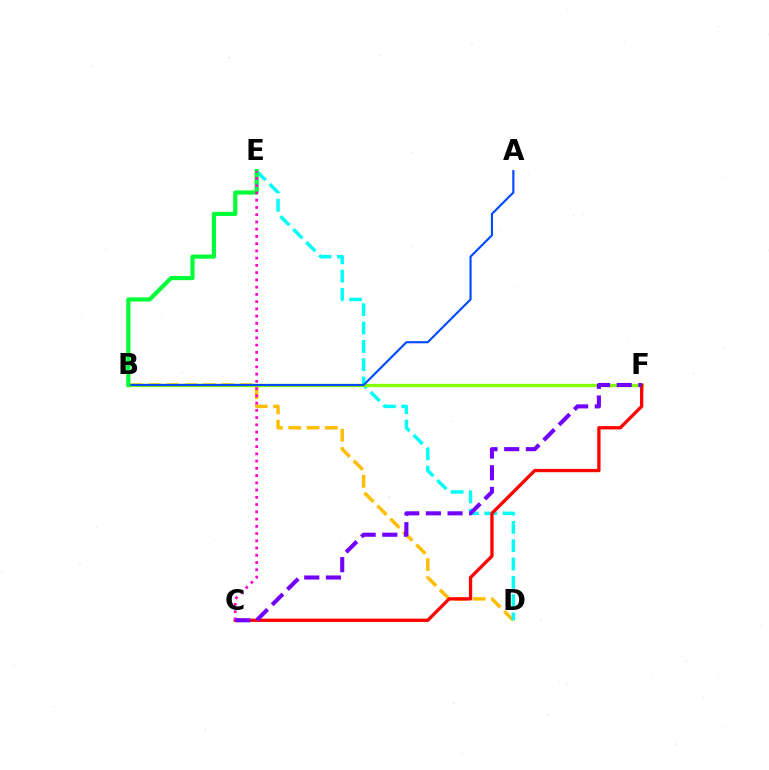{('B', 'D'): [{'color': '#ffbd00', 'line_style': 'dashed', 'thickness': 2.49}], ('D', 'E'): [{'color': '#00fff6', 'line_style': 'dashed', 'thickness': 2.49}], ('B', 'F'): [{'color': '#84ff00', 'line_style': 'solid', 'thickness': 2.4}], ('A', 'B'): [{'color': '#004bff', 'line_style': 'solid', 'thickness': 1.54}], ('B', 'E'): [{'color': '#00ff39', 'line_style': 'solid', 'thickness': 3.0}], ('C', 'F'): [{'color': '#ff0000', 'line_style': 'solid', 'thickness': 2.37}, {'color': '#7200ff', 'line_style': 'dashed', 'thickness': 2.94}], ('C', 'E'): [{'color': '#ff00cf', 'line_style': 'dotted', 'thickness': 1.97}]}